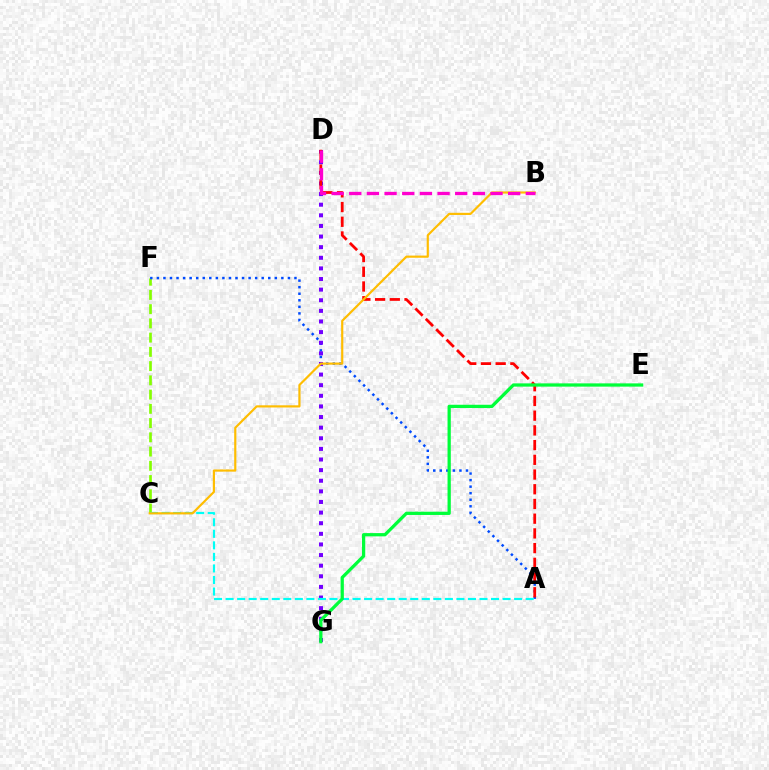{('C', 'F'): [{'color': '#84ff00', 'line_style': 'dashed', 'thickness': 1.93}], ('A', 'F'): [{'color': '#004bff', 'line_style': 'dotted', 'thickness': 1.78}], ('D', 'G'): [{'color': '#7200ff', 'line_style': 'dotted', 'thickness': 2.88}], ('A', 'C'): [{'color': '#00fff6', 'line_style': 'dashed', 'thickness': 1.57}], ('A', 'D'): [{'color': '#ff0000', 'line_style': 'dashed', 'thickness': 2.0}], ('B', 'C'): [{'color': '#ffbd00', 'line_style': 'solid', 'thickness': 1.57}], ('E', 'G'): [{'color': '#00ff39', 'line_style': 'solid', 'thickness': 2.34}], ('B', 'D'): [{'color': '#ff00cf', 'line_style': 'dashed', 'thickness': 2.4}]}